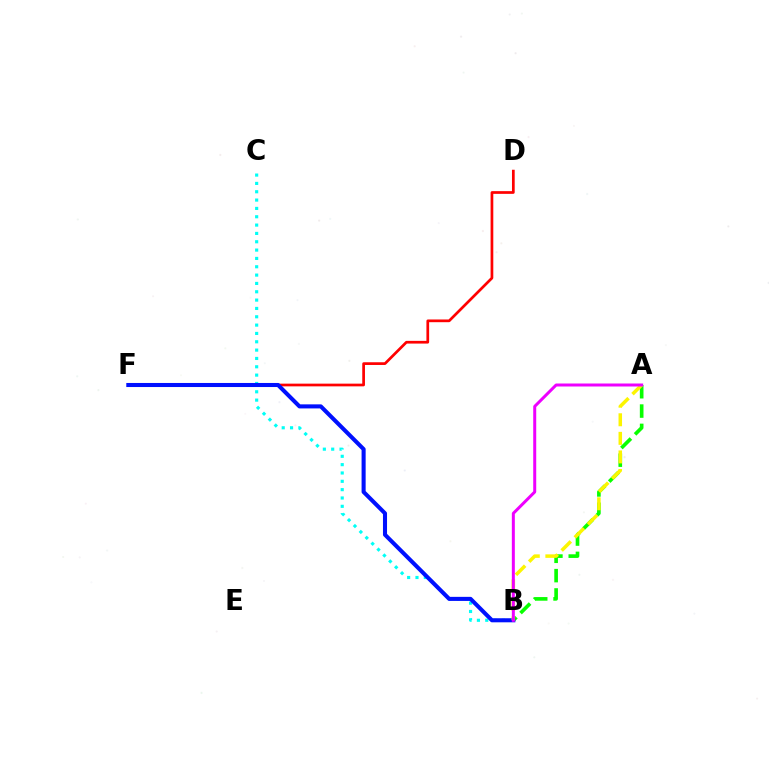{('A', 'B'): [{'color': '#08ff00', 'line_style': 'dashed', 'thickness': 2.62}, {'color': '#fcf500', 'line_style': 'dashed', 'thickness': 2.52}, {'color': '#ee00ff', 'line_style': 'solid', 'thickness': 2.16}], ('D', 'F'): [{'color': '#ff0000', 'line_style': 'solid', 'thickness': 1.95}], ('B', 'C'): [{'color': '#00fff6', 'line_style': 'dotted', 'thickness': 2.26}], ('B', 'F'): [{'color': '#0010ff', 'line_style': 'solid', 'thickness': 2.93}]}